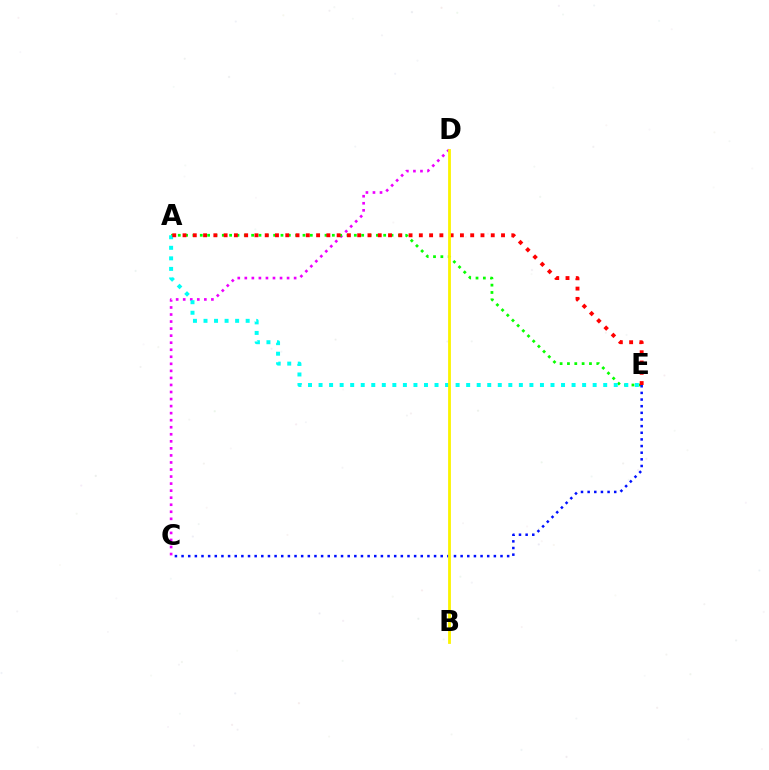{('C', 'D'): [{'color': '#ee00ff', 'line_style': 'dotted', 'thickness': 1.91}], ('A', 'E'): [{'color': '#08ff00', 'line_style': 'dotted', 'thickness': 1.99}, {'color': '#00fff6', 'line_style': 'dotted', 'thickness': 2.86}, {'color': '#ff0000', 'line_style': 'dotted', 'thickness': 2.79}], ('C', 'E'): [{'color': '#0010ff', 'line_style': 'dotted', 'thickness': 1.81}], ('B', 'D'): [{'color': '#fcf500', 'line_style': 'solid', 'thickness': 2.02}]}